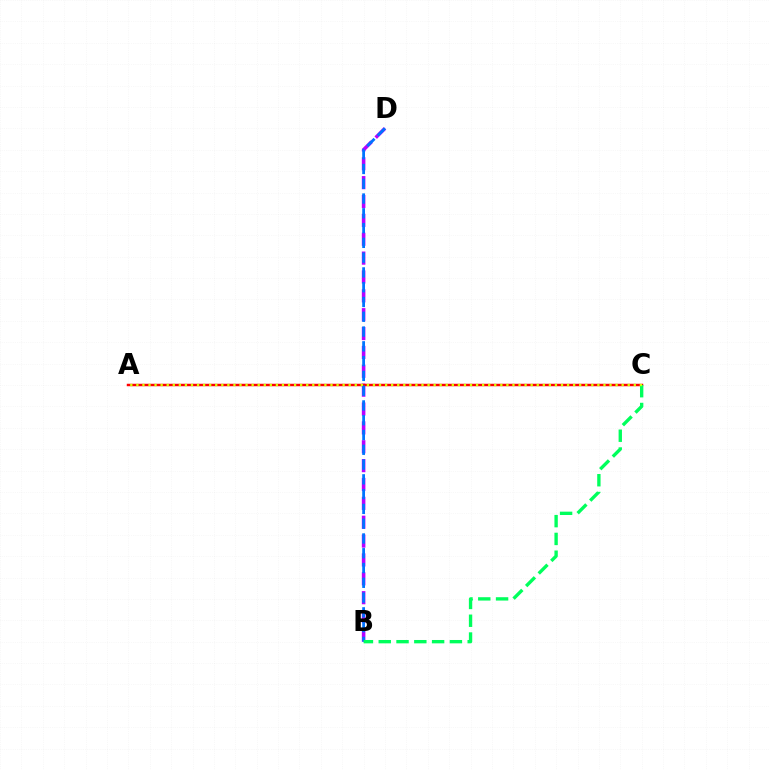{('B', 'D'): [{'color': '#b900ff', 'line_style': 'dashed', 'thickness': 2.56}, {'color': '#0074ff', 'line_style': 'dashed', 'thickness': 2.01}], ('A', 'C'): [{'color': '#ff0000', 'line_style': 'solid', 'thickness': 1.78}, {'color': '#d1ff00', 'line_style': 'dotted', 'thickness': 1.65}], ('B', 'C'): [{'color': '#00ff5c', 'line_style': 'dashed', 'thickness': 2.42}]}